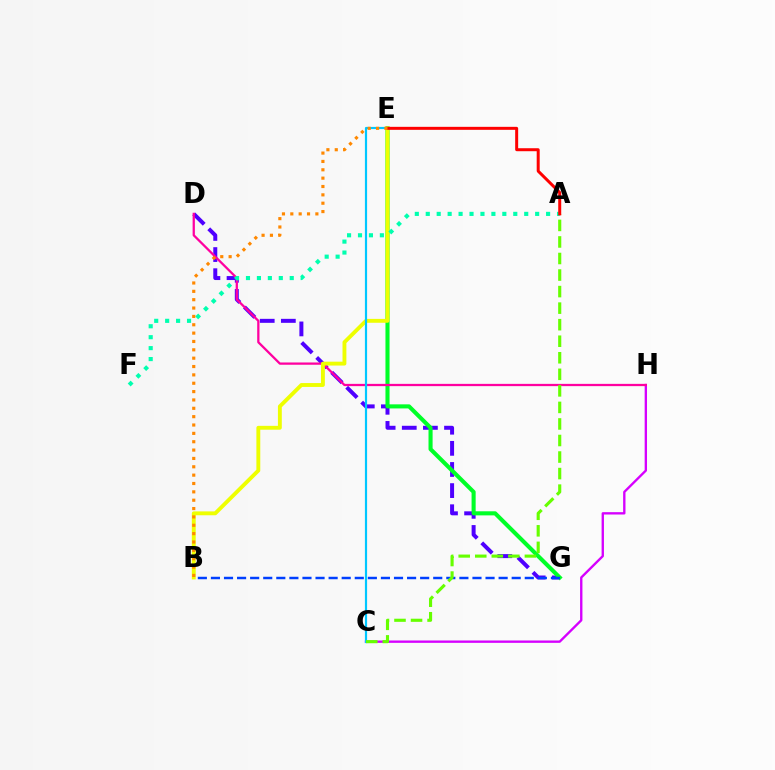{('D', 'G'): [{'color': '#4f00ff', 'line_style': 'dashed', 'thickness': 2.87}], ('C', 'H'): [{'color': '#d600ff', 'line_style': 'solid', 'thickness': 1.69}], ('E', 'G'): [{'color': '#00ff27', 'line_style': 'solid', 'thickness': 2.94}], ('D', 'H'): [{'color': '#ff00a0', 'line_style': 'solid', 'thickness': 1.63}], ('B', 'E'): [{'color': '#eeff00', 'line_style': 'solid', 'thickness': 2.79}, {'color': '#ff8800', 'line_style': 'dotted', 'thickness': 2.27}], ('C', 'E'): [{'color': '#00c7ff', 'line_style': 'solid', 'thickness': 1.58}], ('B', 'G'): [{'color': '#003fff', 'line_style': 'dashed', 'thickness': 1.78}], ('A', 'F'): [{'color': '#00ffaf', 'line_style': 'dotted', 'thickness': 2.97}], ('A', 'C'): [{'color': '#66ff00', 'line_style': 'dashed', 'thickness': 2.25}], ('A', 'E'): [{'color': '#ff0000', 'line_style': 'solid', 'thickness': 2.15}]}